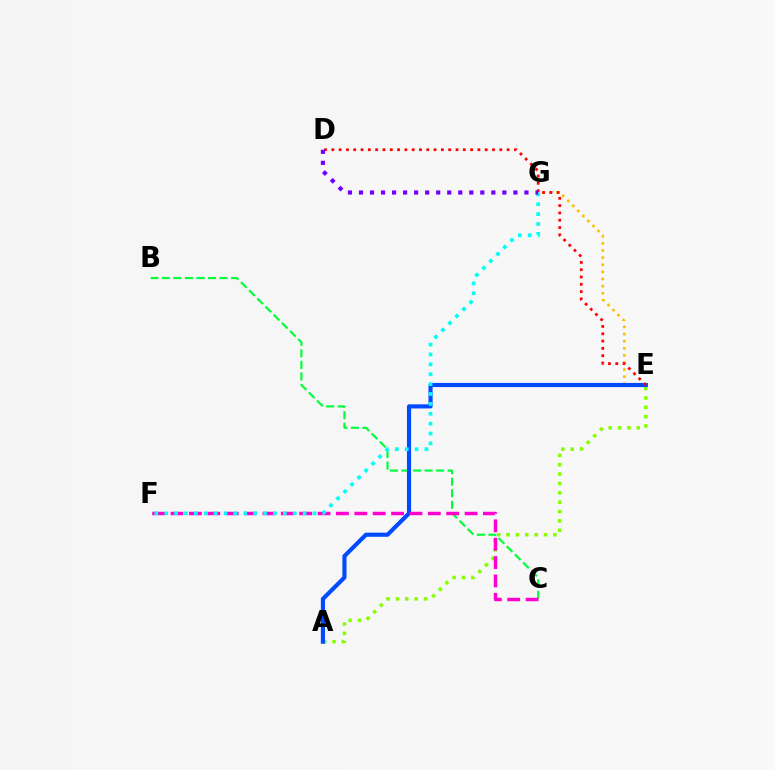{('B', 'C'): [{'color': '#00ff39', 'line_style': 'dashed', 'thickness': 1.57}], ('A', 'E'): [{'color': '#84ff00', 'line_style': 'dotted', 'thickness': 2.54}, {'color': '#004bff', 'line_style': 'solid', 'thickness': 2.98}], ('E', 'G'): [{'color': '#ffbd00', 'line_style': 'dotted', 'thickness': 1.93}], ('C', 'F'): [{'color': '#ff00cf', 'line_style': 'dashed', 'thickness': 2.5}], ('D', 'E'): [{'color': '#ff0000', 'line_style': 'dotted', 'thickness': 1.98}], ('F', 'G'): [{'color': '#00fff6', 'line_style': 'dotted', 'thickness': 2.69}], ('D', 'G'): [{'color': '#7200ff', 'line_style': 'dotted', 'thickness': 3.0}]}